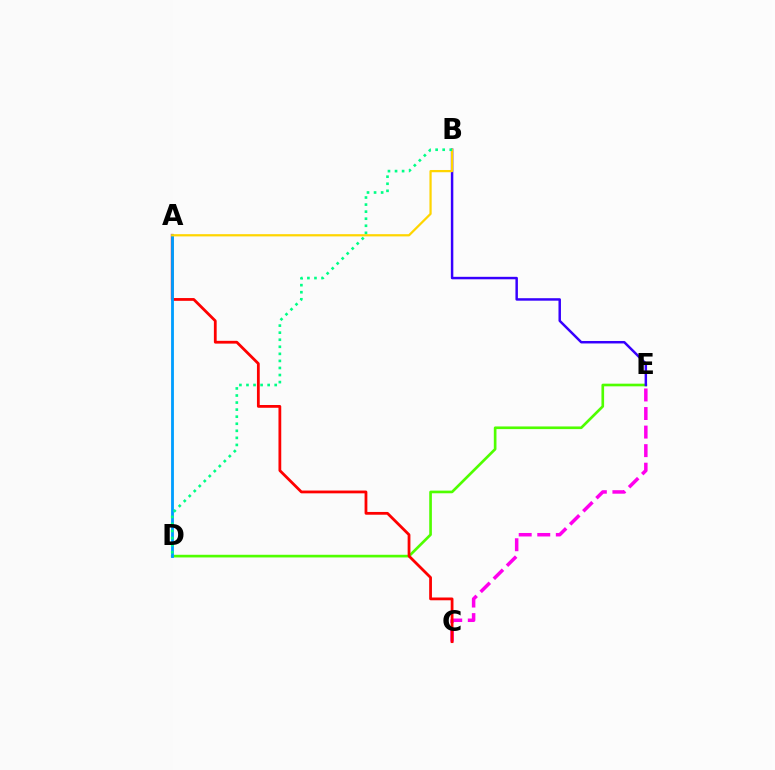{('C', 'E'): [{'color': '#ff00ed', 'line_style': 'dashed', 'thickness': 2.52}], ('D', 'E'): [{'color': '#4fff00', 'line_style': 'solid', 'thickness': 1.91}], ('A', 'C'): [{'color': '#ff0000', 'line_style': 'solid', 'thickness': 2.0}], ('B', 'E'): [{'color': '#3700ff', 'line_style': 'solid', 'thickness': 1.78}], ('A', 'D'): [{'color': '#009eff', 'line_style': 'solid', 'thickness': 2.04}], ('A', 'B'): [{'color': '#ffd500', 'line_style': 'solid', 'thickness': 1.61}], ('B', 'D'): [{'color': '#00ff86', 'line_style': 'dotted', 'thickness': 1.92}]}